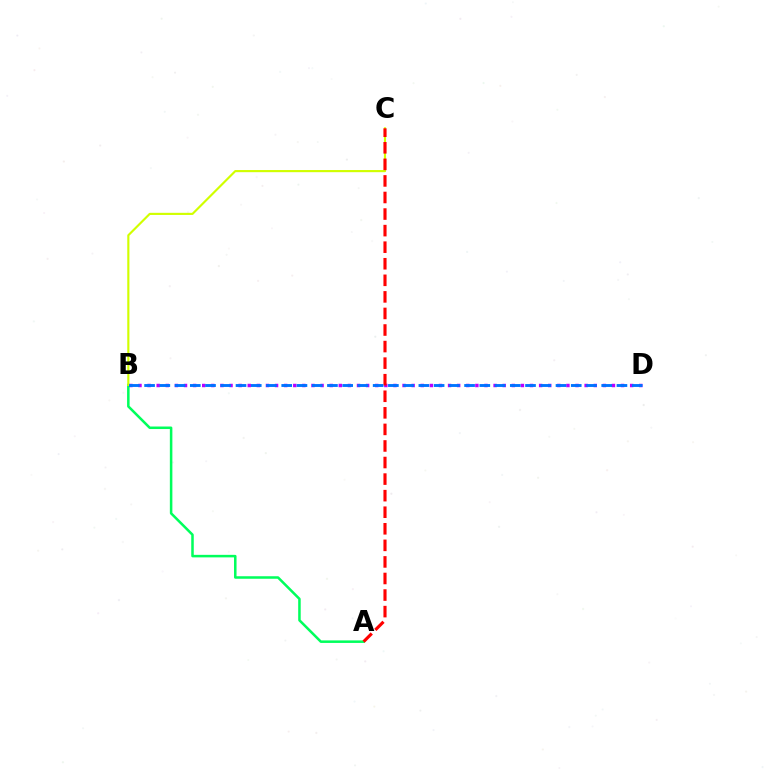{('A', 'B'): [{'color': '#00ff5c', 'line_style': 'solid', 'thickness': 1.82}], ('B', 'D'): [{'color': '#b900ff', 'line_style': 'dotted', 'thickness': 2.47}, {'color': '#0074ff', 'line_style': 'dashed', 'thickness': 2.07}], ('B', 'C'): [{'color': '#d1ff00', 'line_style': 'solid', 'thickness': 1.54}], ('A', 'C'): [{'color': '#ff0000', 'line_style': 'dashed', 'thickness': 2.25}]}